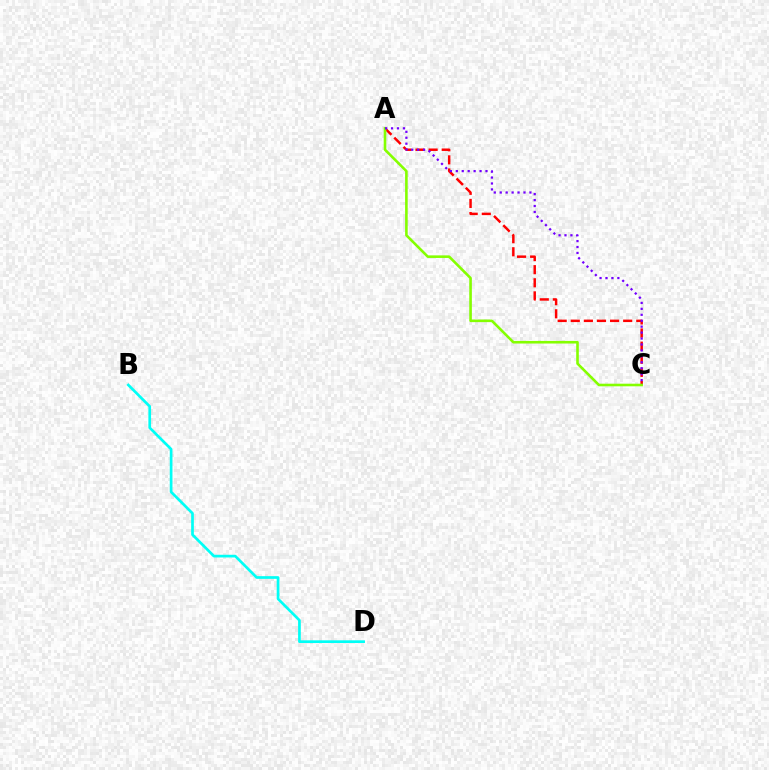{('A', 'C'): [{'color': '#ff0000', 'line_style': 'dashed', 'thickness': 1.78}, {'color': '#84ff00', 'line_style': 'solid', 'thickness': 1.87}, {'color': '#7200ff', 'line_style': 'dotted', 'thickness': 1.61}], ('B', 'D'): [{'color': '#00fff6', 'line_style': 'solid', 'thickness': 1.94}]}